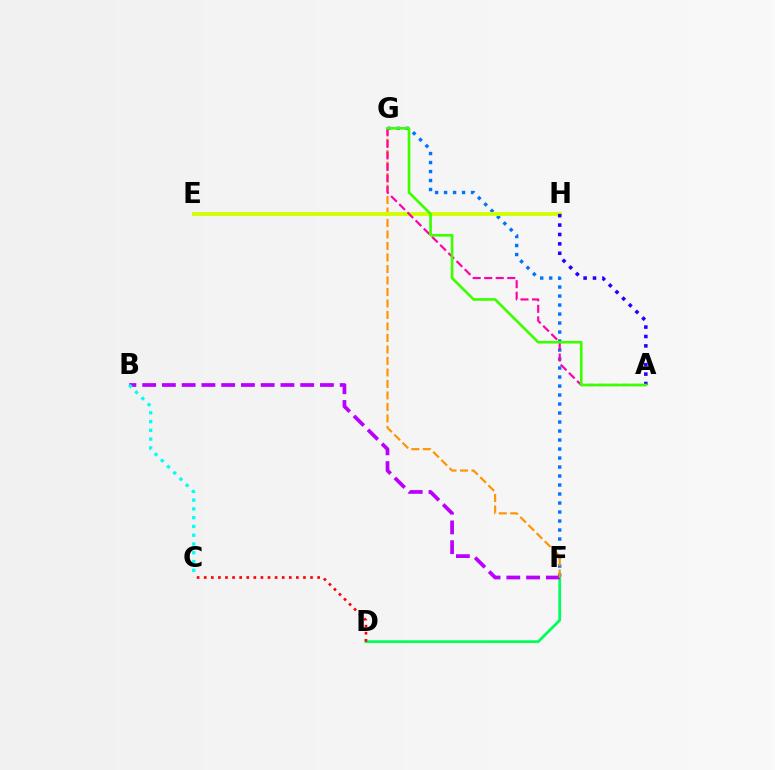{('D', 'F'): [{'color': '#00ff5c', 'line_style': 'solid', 'thickness': 1.99}], ('B', 'F'): [{'color': '#b900ff', 'line_style': 'dashed', 'thickness': 2.68}], ('F', 'G'): [{'color': '#0074ff', 'line_style': 'dotted', 'thickness': 2.44}, {'color': '#ff9400', 'line_style': 'dashed', 'thickness': 1.56}], ('B', 'C'): [{'color': '#00fff6', 'line_style': 'dotted', 'thickness': 2.38}], ('C', 'D'): [{'color': '#ff0000', 'line_style': 'dotted', 'thickness': 1.93}], ('E', 'H'): [{'color': '#d1ff00', 'line_style': 'solid', 'thickness': 2.75}], ('A', 'G'): [{'color': '#ff00ac', 'line_style': 'dashed', 'thickness': 1.57}, {'color': '#3dff00', 'line_style': 'solid', 'thickness': 1.92}], ('A', 'H'): [{'color': '#2500ff', 'line_style': 'dotted', 'thickness': 2.55}]}